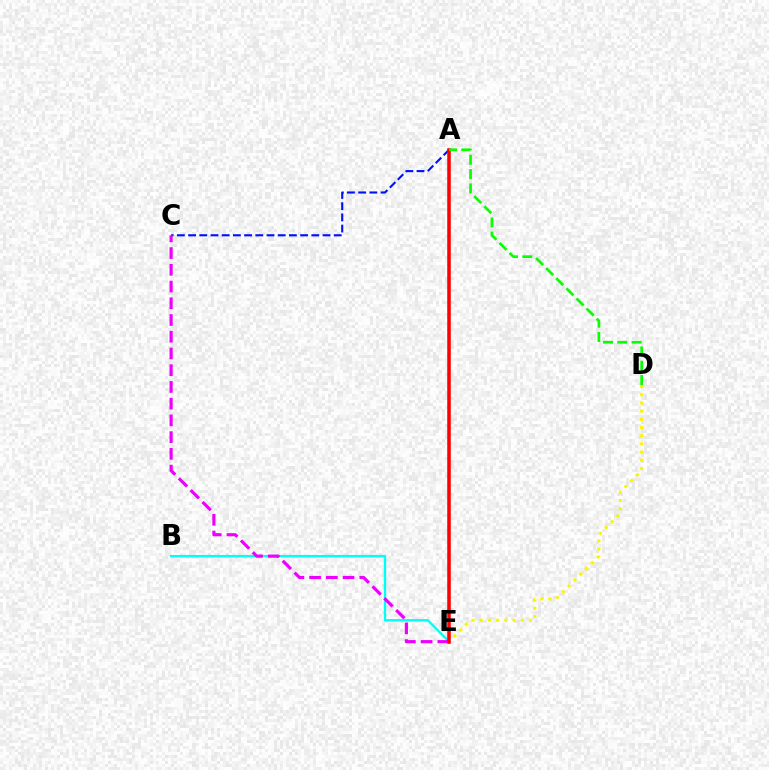{('A', 'C'): [{'color': '#0010ff', 'line_style': 'dashed', 'thickness': 1.52}], ('D', 'E'): [{'color': '#fcf500', 'line_style': 'dotted', 'thickness': 2.23}], ('B', 'E'): [{'color': '#00fff6', 'line_style': 'solid', 'thickness': 1.71}], ('C', 'E'): [{'color': '#ee00ff', 'line_style': 'dashed', 'thickness': 2.27}], ('A', 'E'): [{'color': '#ff0000', 'line_style': 'solid', 'thickness': 2.55}], ('A', 'D'): [{'color': '#08ff00', 'line_style': 'dashed', 'thickness': 1.94}]}